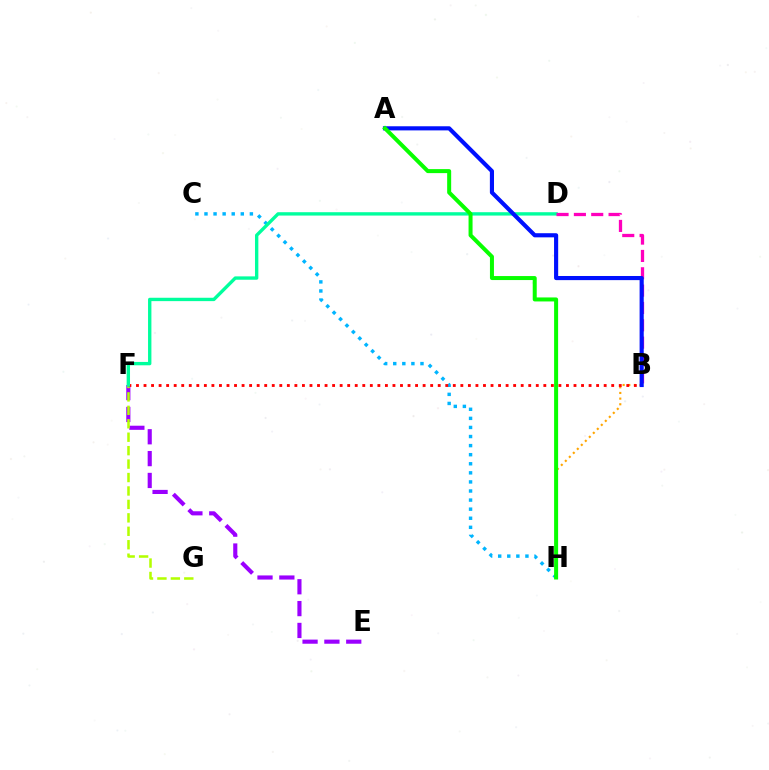{('B', 'H'): [{'color': '#ffa500', 'line_style': 'dotted', 'thickness': 1.54}], ('C', 'H'): [{'color': '#00b5ff', 'line_style': 'dotted', 'thickness': 2.47}], ('E', 'F'): [{'color': '#9b00ff', 'line_style': 'dashed', 'thickness': 2.97}], ('F', 'G'): [{'color': '#b3ff00', 'line_style': 'dashed', 'thickness': 1.83}], ('B', 'F'): [{'color': '#ff0000', 'line_style': 'dotted', 'thickness': 2.05}], ('D', 'F'): [{'color': '#00ff9d', 'line_style': 'solid', 'thickness': 2.42}], ('B', 'D'): [{'color': '#ff00bd', 'line_style': 'dashed', 'thickness': 2.36}], ('A', 'B'): [{'color': '#0010ff', 'line_style': 'solid', 'thickness': 2.97}], ('A', 'H'): [{'color': '#08ff00', 'line_style': 'solid', 'thickness': 2.88}]}